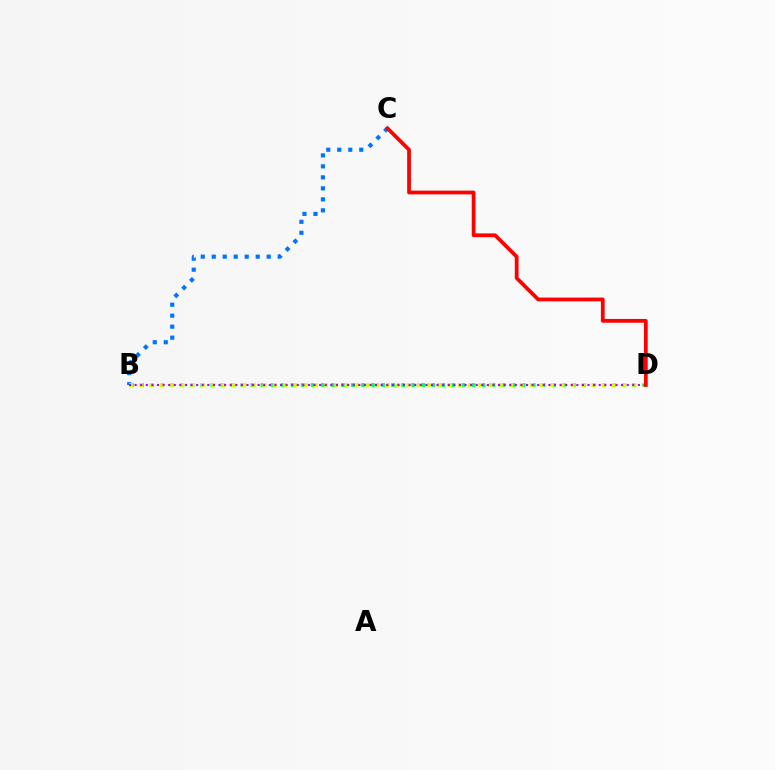{('B', 'C'): [{'color': '#0074ff', 'line_style': 'dotted', 'thickness': 2.99}], ('B', 'D'): [{'color': '#00ff5c', 'line_style': 'dotted', 'thickness': 2.73}, {'color': '#d1ff00', 'line_style': 'dotted', 'thickness': 2.79}, {'color': '#b900ff', 'line_style': 'dotted', 'thickness': 1.52}], ('C', 'D'): [{'color': '#ff0000', 'line_style': 'solid', 'thickness': 2.71}]}